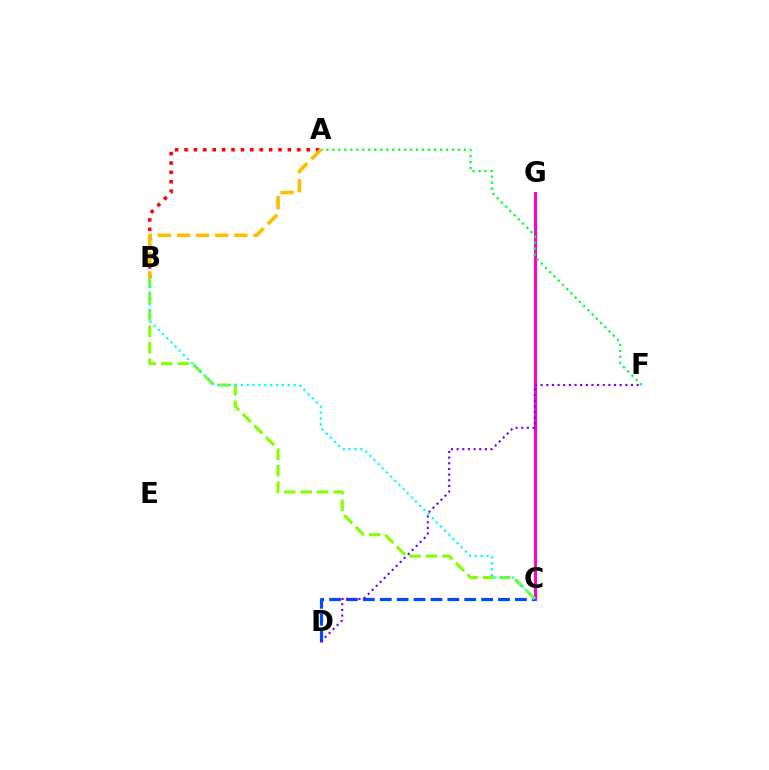{('C', 'G'): [{'color': '#ff00cf', 'line_style': 'solid', 'thickness': 2.2}], ('C', 'D'): [{'color': '#004bff', 'line_style': 'dashed', 'thickness': 2.29}], ('A', 'B'): [{'color': '#ff0000', 'line_style': 'dotted', 'thickness': 2.55}, {'color': '#ffbd00', 'line_style': 'dashed', 'thickness': 2.6}], ('A', 'F'): [{'color': '#00ff39', 'line_style': 'dotted', 'thickness': 1.63}], ('B', 'C'): [{'color': '#84ff00', 'line_style': 'dashed', 'thickness': 2.23}, {'color': '#00fff6', 'line_style': 'dotted', 'thickness': 1.6}], ('D', 'F'): [{'color': '#7200ff', 'line_style': 'dotted', 'thickness': 1.54}]}